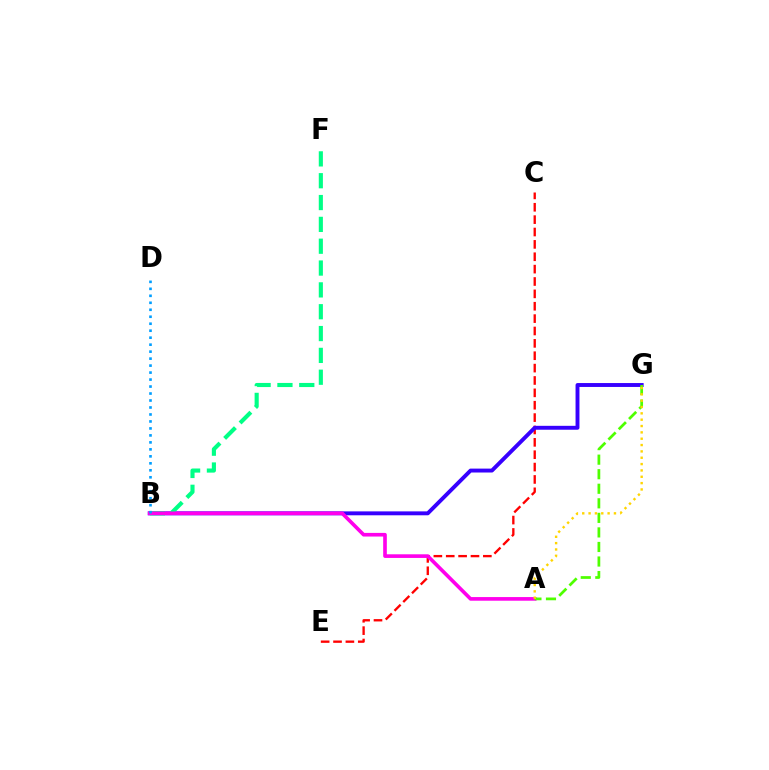{('C', 'E'): [{'color': '#ff0000', 'line_style': 'dashed', 'thickness': 1.68}], ('B', 'G'): [{'color': '#3700ff', 'line_style': 'solid', 'thickness': 2.81}], ('B', 'F'): [{'color': '#00ff86', 'line_style': 'dashed', 'thickness': 2.97}], ('A', 'B'): [{'color': '#ff00ed', 'line_style': 'solid', 'thickness': 2.62}], ('A', 'G'): [{'color': '#4fff00', 'line_style': 'dashed', 'thickness': 1.98}, {'color': '#ffd500', 'line_style': 'dotted', 'thickness': 1.72}], ('B', 'D'): [{'color': '#009eff', 'line_style': 'dotted', 'thickness': 1.9}]}